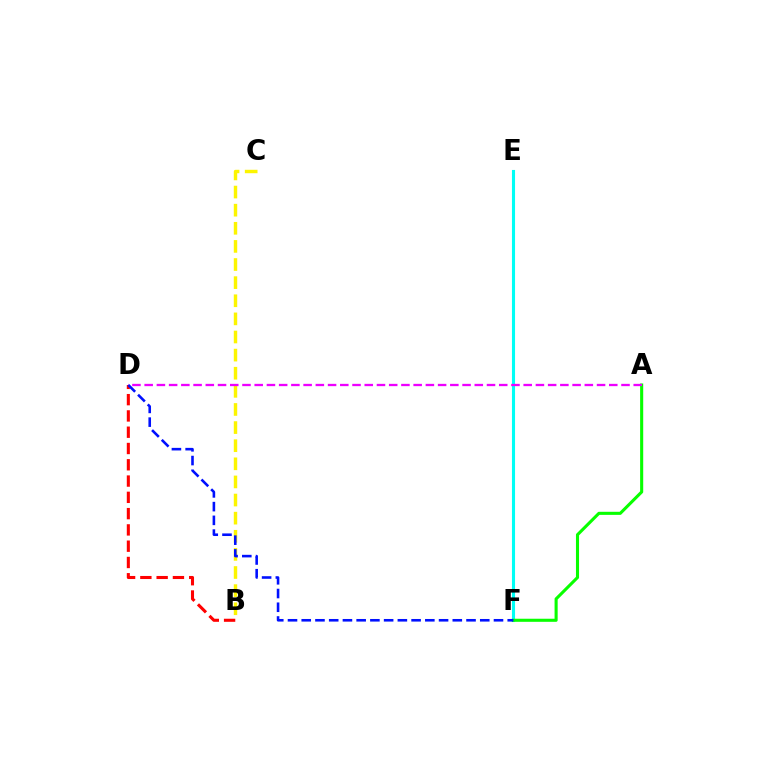{('E', 'F'): [{'color': '#00fff6', 'line_style': 'solid', 'thickness': 2.23}], ('A', 'F'): [{'color': '#08ff00', 'line_style': 'solid', 'thickness': 2.22}], ('B', 'D'): [{'color': '#ff0000', 'line_style': 'dashed', 'thickness': 2.21}], ('B', 'C'): [{'color': '#fcf500', 'line_style': 'dashed', 'thickness': 2.46}], ('A', 'D'): [{'color': '#ee00ff', 'line_style': 'dashed', 'thickness': 1.66}], ('D', 'F'): [{'color': '#0010ff', 'line_style': 'dashed', 'thickness': 1.87}]}